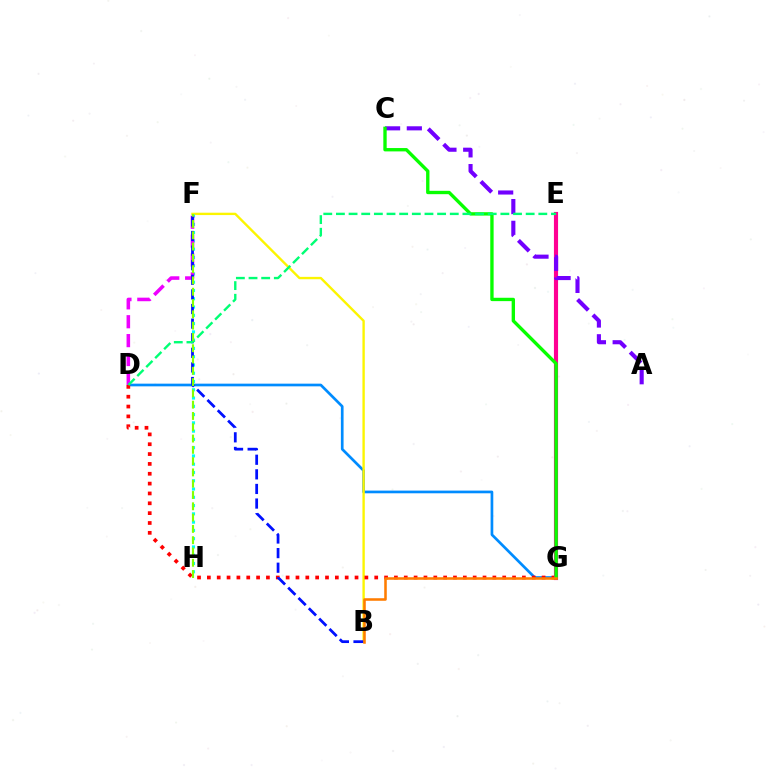{('D', 'G'): [{'color': '#008cff', 'line_style': 'solid', 'thickness': 1.94}, {'color': '#ff0000', 'line_style': 'dotted', 'thickness': 2.67}], ('B', 'F'): [{'color': '#fcf500', 'line_style': 'solid', 'thickness': 1.71}, {'color': '#0010ff', 'line_style': 'dashed', 'thickness': 1.98}], ('E', 'G'): [{'color': '#ff0094', 'line_style': 'solid', 'thickness': 2.98}], ('F', 'H'): [{'color': '#00fff6', 'line_style': 'dotted', 'thickness': 2.25}, {'color': '#84ff00', 'line_style': 'dashed', 'thickness': 1.53}], ('A', 'C'): [{'color': '#7200ff', 'line_style': 'dashed', 'thickness': 2.95}], ('D', 'F'): [{'color': '#ee00ff', 'line_style': 'dashed', 'thickness': 2.57}], ('C', 'G'): [{'color': '#08ff00', 'line_style': 'solid', 'thickness': 2.41}], ('D', 'E'): [{'color': '#00ff74', 'line_style': 'dashed', 'thickness': 1.72}], ('B', 'G'): [{'color': '#ff7c00', 'line_style': 'solid', 'thickness': 1.84}]}